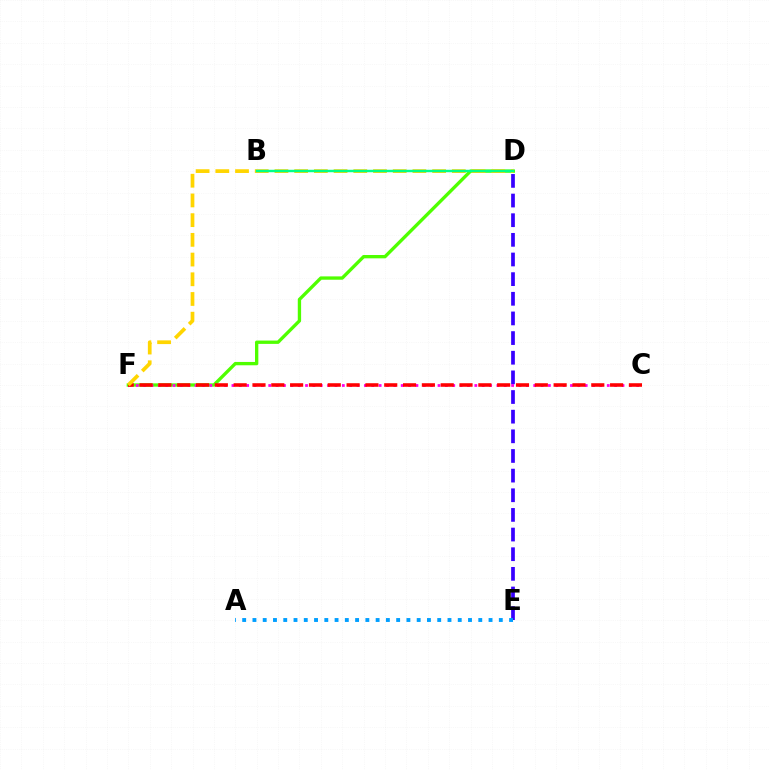{('D', 'E'): [{'color': '#3700ff', 'line_style': 'dashed', 'thickness': 2.67}], ('D', 'F'): [{'color': '#4fff00', 'line_style': 'solid', 'thickness': 2.4}, {'color': '#ffd500', 'line_style': 'dashed', 'thickness': 2.68}], ('A', 'E'): [{'color': '#009eff', 'line_style': 'dotted', 'thickness': 2.79}], ('C', 'F'): [{'color': '#ff00ed', 'line_style': 'dotted', 'thickness': 2.0}, {'color': '#ff0000', 'line_style': 'dashed', 'thickness': 2.56}], ('B', 'D'): [{'color': '#00ff86', 'line_style': 'solid', 'thickness': 1.77}]}